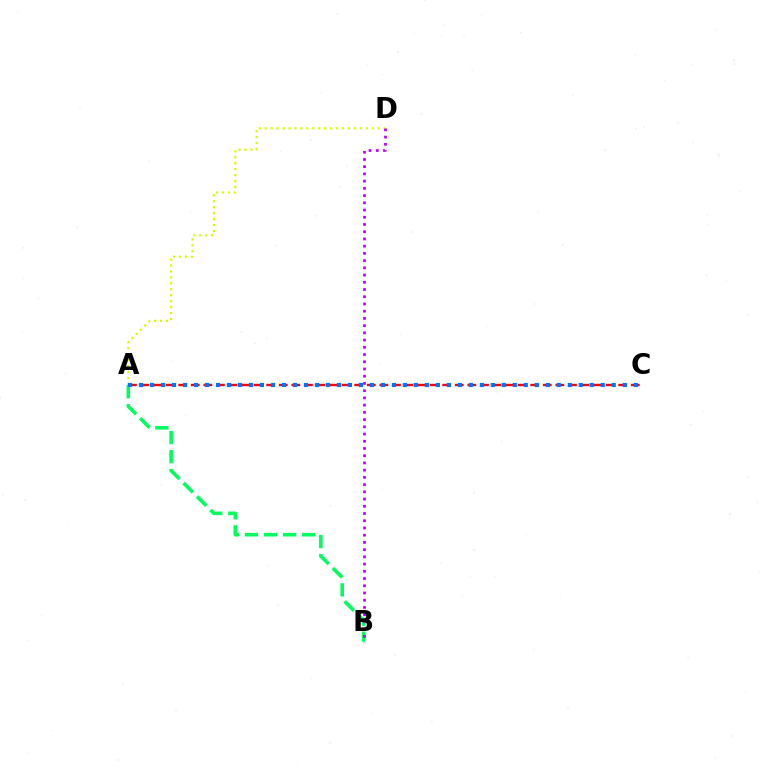{('A', 'D'): [{'color': '#d1ff00', 'line_style': 'dotted', 'thickness': 1.62}], ('A', 'B'): [{'color': '#00ff5c', 'line_style': 'dashed', 'thickness': 2.59}], ('B', 'D'): [{'color': '#b900ff', 'line_style': 'dotted', 'thickness': 1.96}], ('A', 'C'): [{'color': '#ff0000', 'line_style': 'dashed', 'thickness': 1.71}, {'color': '#0074ff', 'line_style': 'dotted', 'thickness': 2.99}]}